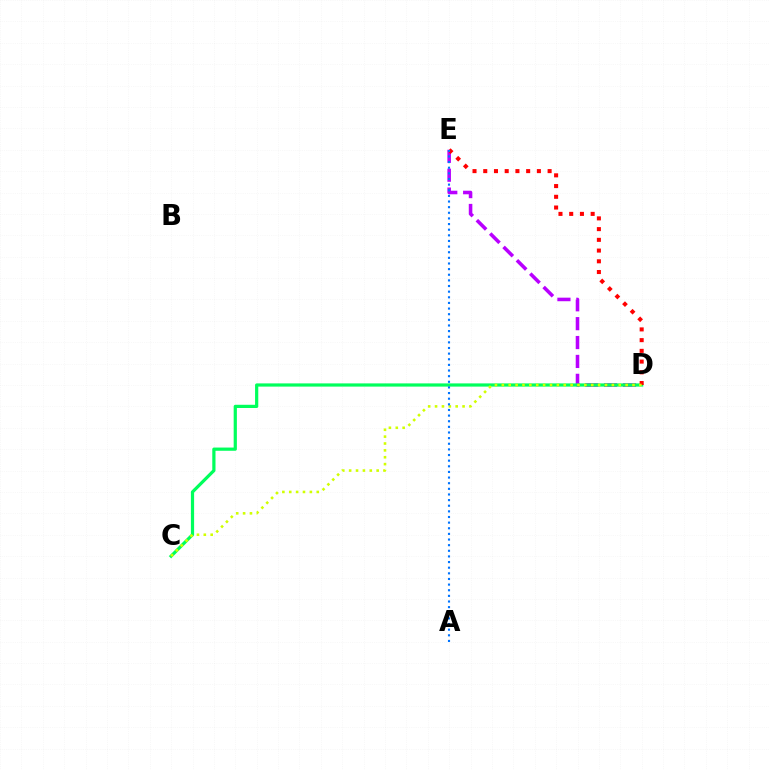{('D', 'E'): [{'color': '#b900ff', 'line_style': 'dashed', 'thickness': 2.57}, {'color': '#ff0000', 'line_style': 'dotted', 'thickness': 2.91}], ('C', 'D'): [{'color': '#00ff5c', 'line_style': 'solid', 'thickness': 2.31}, {'color': '#d1ff00', 'line_style': 'dotted', 'thickness': 1.87}], ('A', 'E'): [{'color': '#0074ff', 'line_style': 'dotted', 'thickness': 1.53}]}